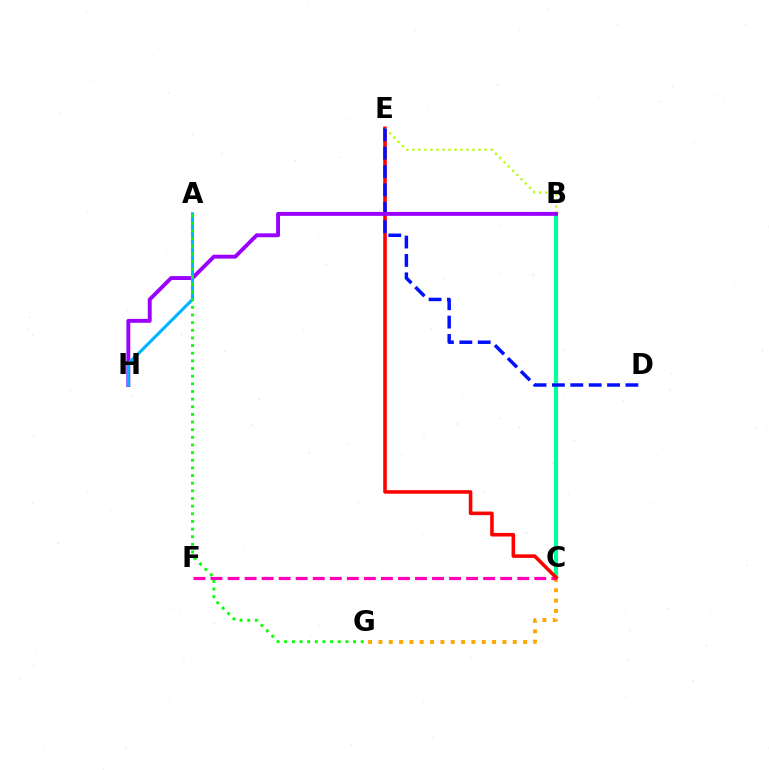{('B', 'C'): [{'color': '#00ff9d', 'line_style': 'solid', 'thickness': 2.99}], ('C', 'G'): [{'color': '#ffa500', 'line_style': 'dotted', 'thickness': 2.81}], ('C', 'F'): [{'color': '#ff00bd', 'line_style': 'dashed', 'thickness': 2.31}], ('C', 'E'): [{'color': '#ff0000', 'line_style': 'solid', 'thickness': 2.57}], ('B', 'E'): [{'color': '#b3ff00', 'line_style': 'dotted', 'thickness': 1.64}], ('D', 'E'): [{'color': '#0010ff', 'line_style': 'dashed', 'thickness': 2.5}], ('B', 'H'): [{'color': '#9b00ff', 'line_style': 'solid', 'thickness': 2.81}], ('A', 'H'): [{'color': '#00b5ff', 'line_style': 'solid', 'thickness': 2.22}], ('A', 'G'): [{'color': '#08ff00', 'line_style': 'dotted', 'thickness': 2.08}]}